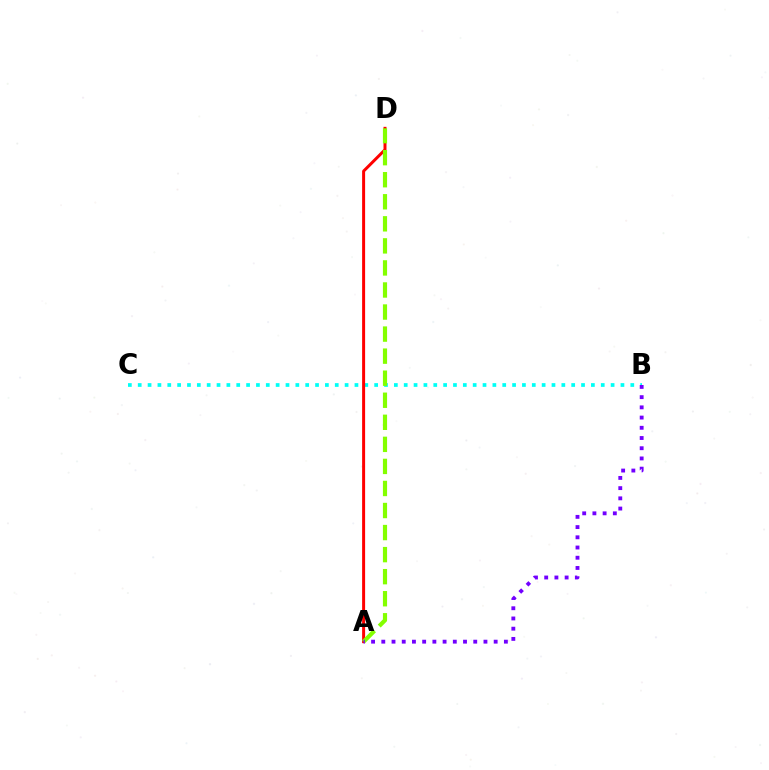{('B', 'C'): [{'color': '#00fff6', 'line_style': 'dotted', 'thickness': 2.68}], ('A', 'D'): [{'color': '#ff0000', 'line_style': 'solid', 'thickness': 2.15}, {'color': '#84ff00', 'line_style': 'dashed', 'thickness': 3.0}], ('A', 'B'): [{'color': '#7200ff', 'line_style': 'dotted', 'thickness': 2.78}]}